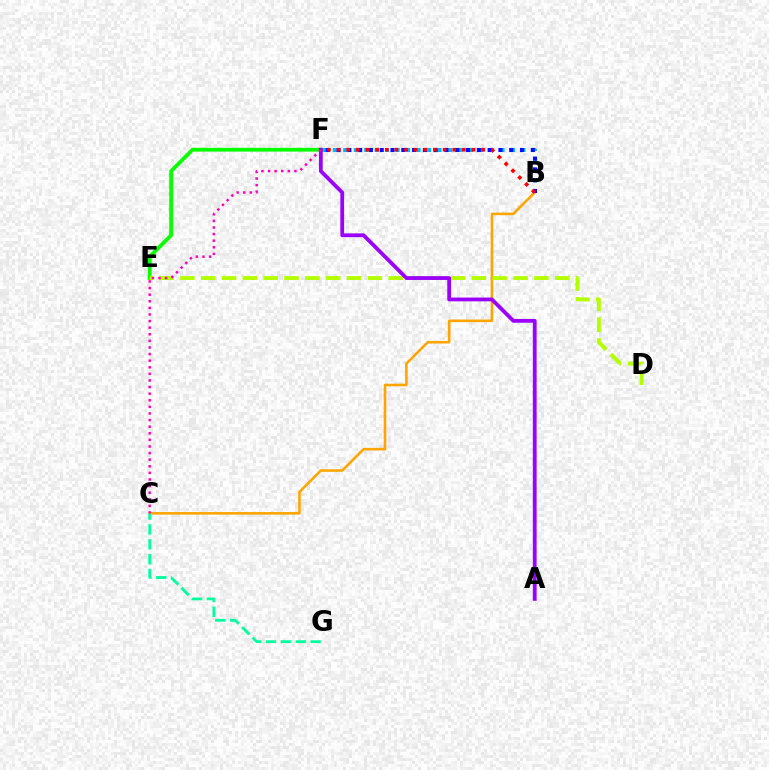{('B', 'F'): [{'color': '#00b5ff', 'line_style': 'dotted', 'thickness': 2.85}, {'color': '#0010ff', 'line_style': 'dotted', 'thickness': 2.93}, {'color': '#ff0000', 'line_style': 'dotted', 'thickness': 2.62}], ('E', 'F'): [{'color': '#08ff00', 'line_style': 'solid', 'thickness': 2.73}], ('B', 'C'): [{'color': '#ffa500', 'line_style': 'solid', 'thickness': 1.85}], ('D', 'E'): [{'color': '#b3ff00', 'line_style': 'dashed', 'thickness': 2.83}], ('C', 'G'): [{'color': '#00ff9d', 'line_style': 'dashed', 'thickness': 2.02}], ('A', 'F'): [{'color': '#9b00ff', 'line_style': 'solid', 'thickness': 2.73}], ('C', 'F'): [{'color': '#ff00bd', 'line_style': 'dotted', 'thickness': 1.79}]}